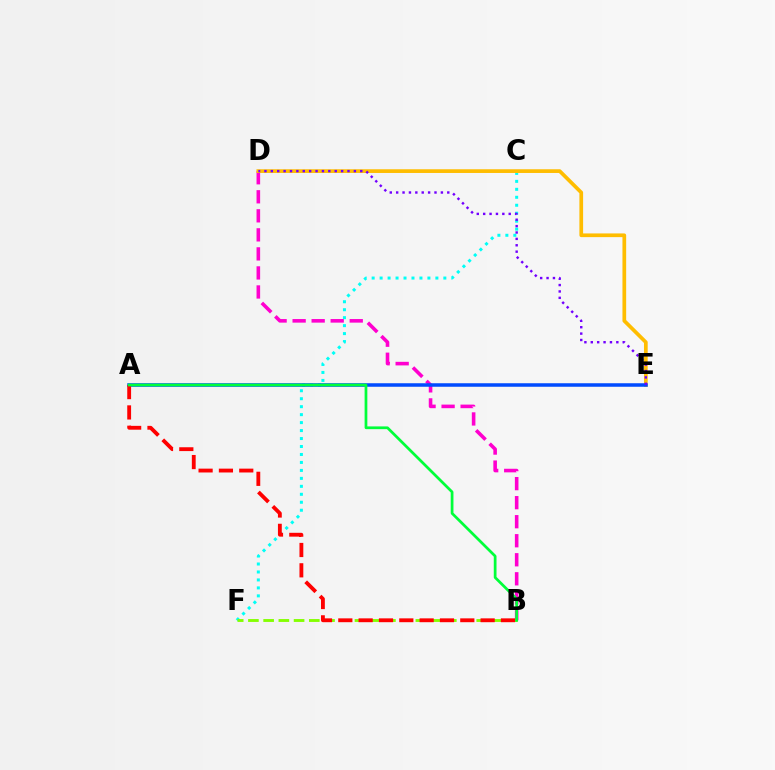{('C', 'F'): [{'color': '#00fff6', 'line_style': 'dotted', 'thickness': 2.16}], ('B', 'D'): [{'color': '#ff00cf', 'line_style': 'dashed', 'thickness': 2.59}], ('D', 'E'): [{'color': '#ffbd00', 'line_style': 'solid', 'thickness': 2.67}, {'color': '#7200ff', 'line_style': 'dotted', 'thickness': 1.74}], ('B', 'F'): [{'color': '#84ff00', 'line_style': 'dashed', 'thickness': 2.07}], ('A', 'E'): [{'color': '#004bff', 'line_style': 'solid', 'thickness': 2.53}], ('A', 'B'): [{'color': '#ff0000', 'line_style': 'dashed', 'thickness': 2.76}, {'color': '#00ff39', 'line_style': 'solid', 'thickness': 1.97}]}